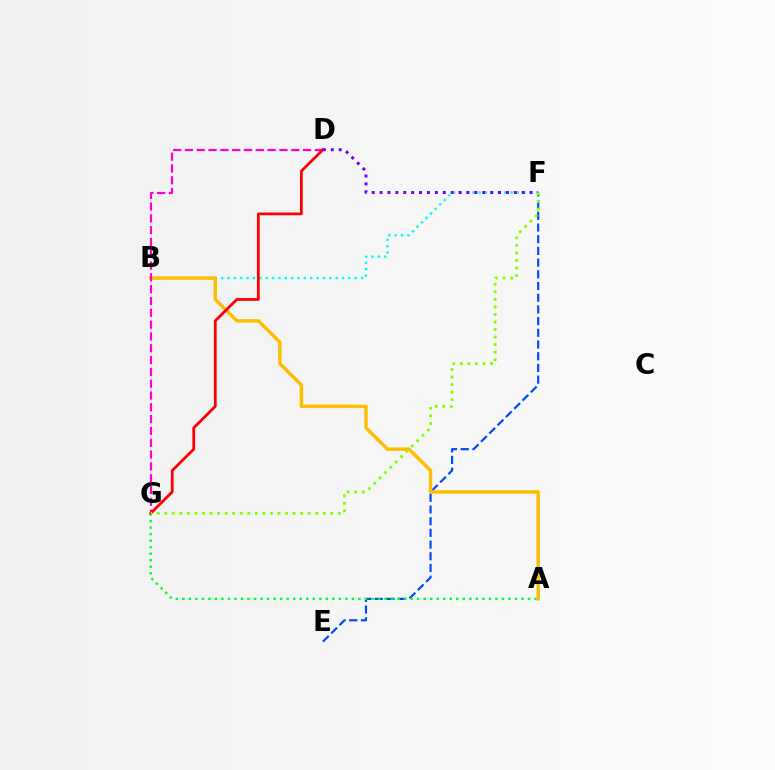{('E', 'F'): [{'color': '#004bff', 'line_style': 'dashed', 'thickness': 1.59}], ('A', 'G'): [{'color': '#00ff39', 'line_style': 'dotted', 'thickness': 1.77}], ('B', 'F'): [{'color': '#00fff6', 'line_style': 'dotted', 'thickness': 1.73}], ('A', 'B'): [{'color': '#ffbd00', 'line_style': 'solid', 'thickness': 2.47}], ('D', 'G'): [{'color': '#ff00cf', 'line_style': 'dashed', 'thickness': 1.6}, {'color': '#ff0000', 'line_style': 'solid', 'thickness': 2.0}], ('D', 'F'): [{'color': '#7200ff', 'line_style': 'dotted', 'thickness': 2.15}], ('F', 'G'): [{'color': '#84ff00', 'line_style': 'dotted', 'thickness': 2.05}]}